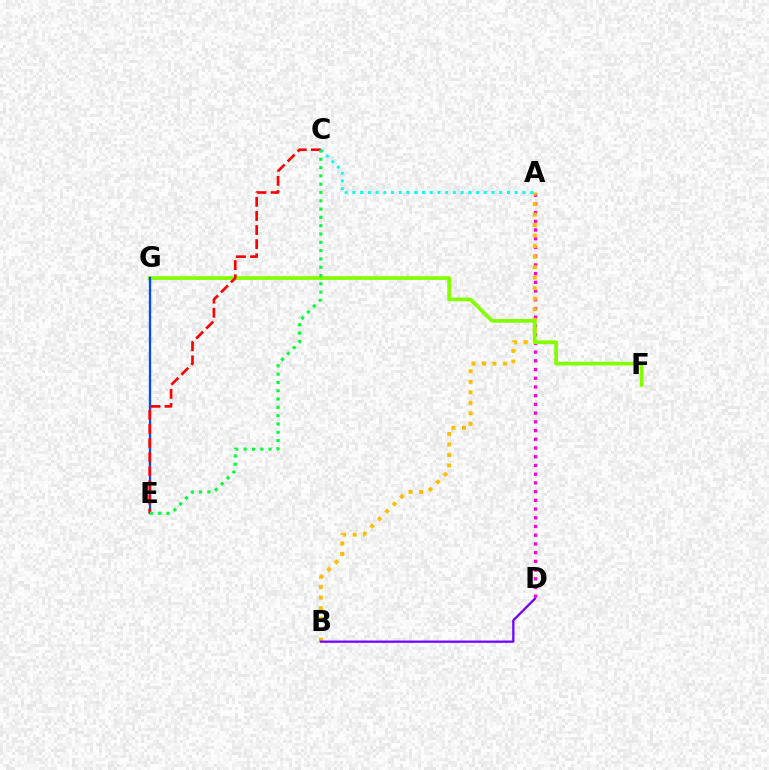{('A', 'D'): [{'color': '#ff00cf', 'line_style': 'dotted', 'thickness': 2.37}], ('A', 'B'): [{'color': '#ffbd00', 'line_style': 'dotted', 'thickness': 2.86}], ('F', 'G'): [{'color': '#84ff00', 'line_style': 'solid', 'thickness': 2.69}], ('B', 'D'): [{'color': '#7200ff', 'line_style': 'solid', 'thickness': 1.63}], ('E', 'G'): [{'color': '#004bff', 'line_style': 'solid', 'thickness': 1.66}], ('A', 'C'): [{'color': '#00fff6', 'line_style': 'dotted', 'thickness': 2.1}], ('C', 'E'): [{'color': '#ff0000', 'line_style': 'dashed', 'thickness': 1.92}, {'color': '#00ff39', 'line_style': 'dotted', 'thickness': 2.26}]}